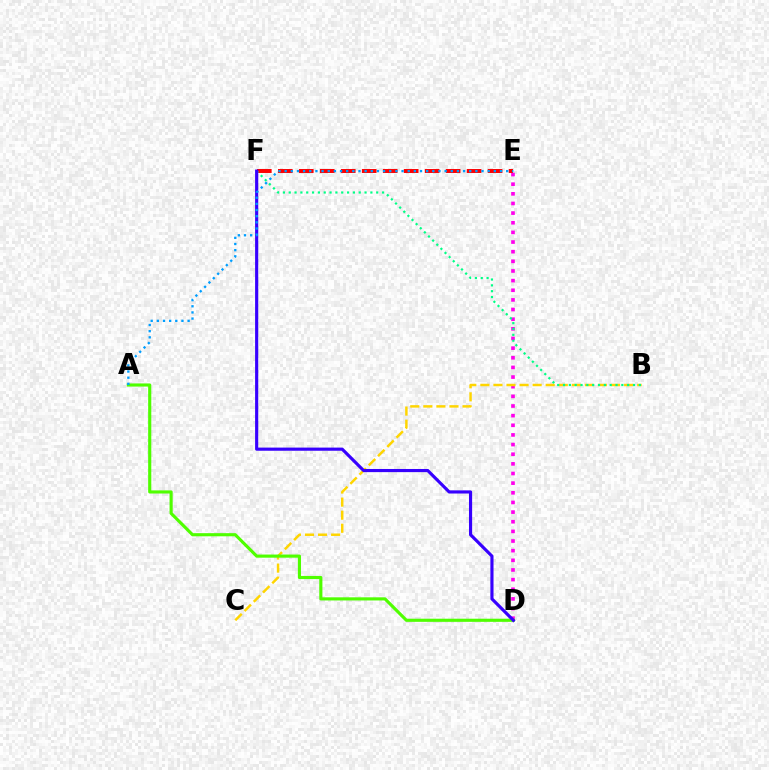{('D', 'E'): [{'color': '#ff00ed', 'line_style': 'dotted', 'thickness': 2.62}], ('B', 'C'): [{'color': '#ffd500', 'line_style': 'dashed', 'thickness': 1.78}], ('E', 'F'): [{'color': '#ff0000', 'line_style': 'dashed', 'thickness': 2.85}], ('B', 'F'): [{'color': '#00ff86', 'line_style': 'dotted', 'thickness': 1.58}], ('A', 'D'): [{'color': '#4fff00', 'line_style': 'solid', 'thickness': 2.26}], ('D', 'F'): [{'color': '#3700ff', 'line_style': 'solid', 'thickness': 2.27}], ('A', 'E'): [{'color': '#009eff', 'line_style': 'dotted', 'thickness': 1.67}]}